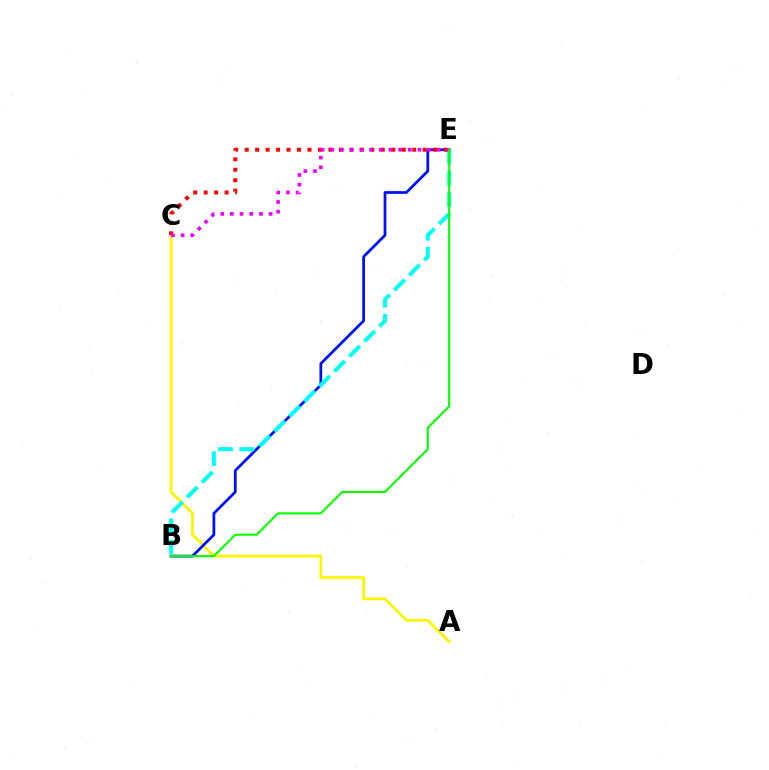{('A', 'C'): [{'color': '#fcf500', 'line_style': 'solid', 'thickness': 1.98}], ('B', 'E'): [{'color': '#0010ff', 'line_style': 'solid', 'thickness': 1.98}, {'color': '#00fff6', 'line_style': 'dashed', 'thickness': 2.88}, {'color': '#08ff00', 'line_style': 'solid', 'thickness': 1.52}], ('C', 'E'): [{'color': '#ff0000', 'line_style': 'dotted', 'thickness': 2.85}, {'color': '#ee00ff', 'line_style': 'dotted', 'thickness': 2.63}]}